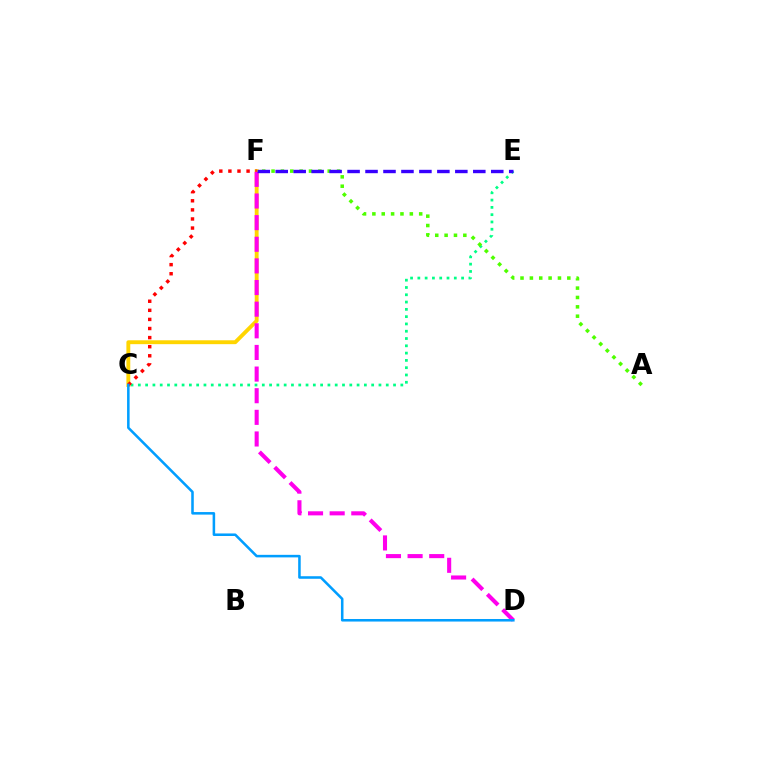{('C', 'E'): [{'color': '#00ff86', 'line_style': 'dotted', 'thickness': 1.98}], ('A', 'F'): [{'color': '#4fff00', 'line_style': 'dotted', 'thickness': 2.54}], ('C', 'F'): [{'color': '#ffd500', 'line_style': 'solid', 'thickness': 2.79}, {'color': '#ff0000', 'line_style': 'dotted', 'thickness': 2.47}], ('D', 'F'): [{'color': '#ff00ed', 'line_style': 'dashed', 'thickness': 2.94}], ('C', 'D'): [{'color': '#009eff', 'line_style': 'solid', 'thickness': 1.83}], ('E', 'F'): [{'color': '#3700ff', 'line_style': 'dashed', 'thickness': 2.44}]}